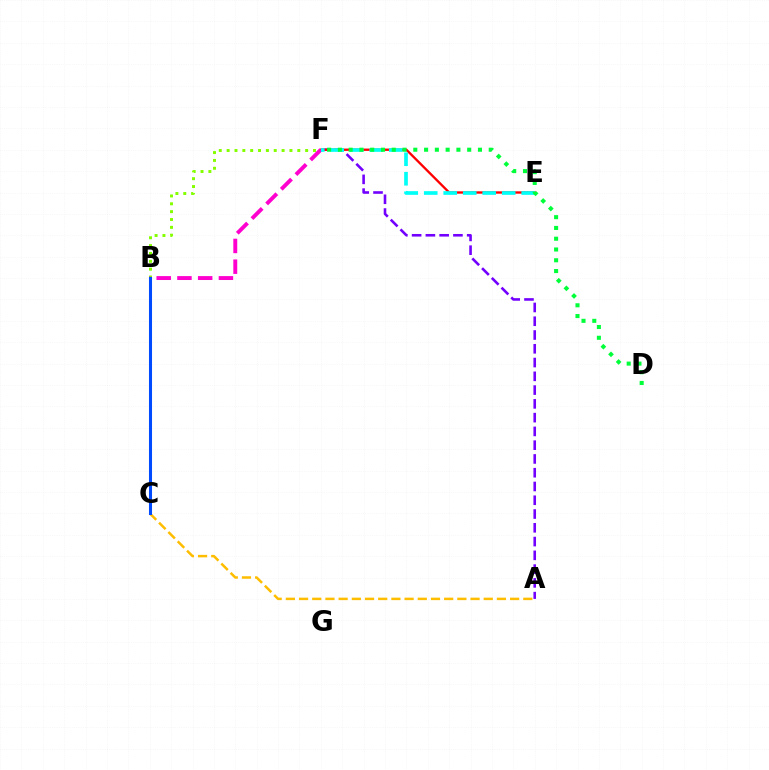{('A', 'F'): [{'color': '#7200ff', 'line_style': 'dashed', 'thickness': 1.87}], ('E', 'F'): [{'color': '#ff0000', 'line_style': 'solid', 'thickness': 1.68}, {'color': '#00fff6', 'line_style': 'dashed', 'thickness': 2.65}], ('A', 'C'): [{'color': '#ffbd00', 'line_style': 'dashed', 'thickness': 1.79}], ('B', 'F'): [{'color': '#84ff00', 'line_style': 'dotted', 'thickness': 2.13}, {'color': '#ff00cf', 'line_style': 'dashed', 'thickness': 2.82}], ('B', 'C'): [{'color': '#004bff', 'line_style': 'solid', 'thickness': 2.2}], ('D', 'F'): [{'color': '#00ff39', 'line_style': 'dotted', 'thickness': 2.93}]}